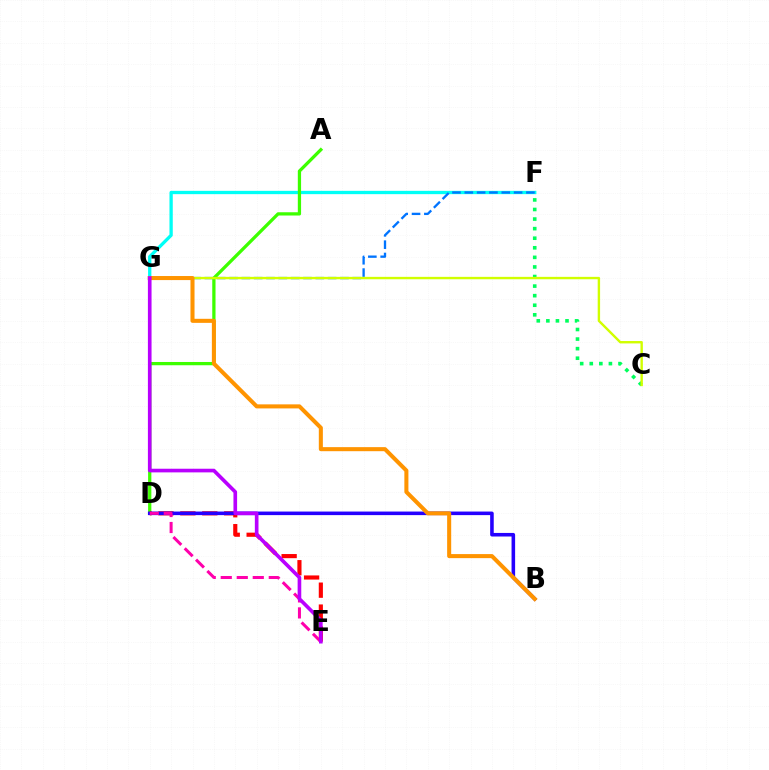{('F', 'G'): [{'color': '#00fff6', 'line_style': 'solid', 'thickness': 2.38}, {'color': '#0074ff', 'line_style': 'dashed', 'thickness': 1.67}], ('C', 'F'): [{'color': '#00ff5c', 'line_style': 'dotted', 'thickness': 2.6}], ('A', 'D'): [{'color': '#3dff00', 'line_style': 'solid', 'thickness': 2.35}], ('D', 'E'): [{'color': '#ff0000', 'line_style': 'dashed', 'thickness': 2.98}, {'color': '#ff00ac', 'line_style': 'dashed', 'thickness': 2.18}], ('B', 'D'): [{'color': '#2500ff', 'line_style': 'solid', 'thickness': 2.57}], ('C', 'G'): [{'color': '#d1ff00', 'line_style': 'solid', 'thickness': 1.73}], ('B', 'G'): [{'color': '#ff9400', 'line_style': 'solid', 'thickness': 2.92}], ('E', 'G'): [{'color': '#b900ff', 'line_style': 'solid', 'thickness': 2.63}]}